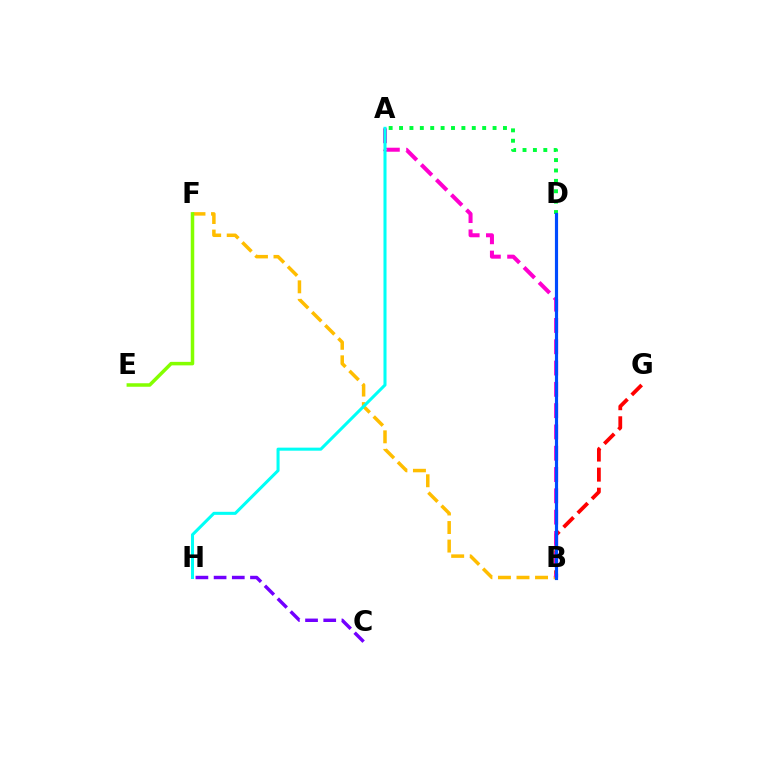{('B', 'G'): [{'color': '#ff0000', 'line_style': 'dashed', 'thickness': 2.73}], ('B', 'F'): [{'color': '#ffbd00', 'line_style': 'dashed', 'thickness': 2.52}], ('A', 'B'): [{'color': '#ff00cf', 'line_style': 'dashed', 'thickness': 2.89}], ('A', 'H'): [{'color': '#00fff6', 'line_style': 'solid', 'thickness': 2.19}], ('E', 'F'): [{'color': '#84ff00', 'line_style': 'solid', 'thickness': 2.53}], ('C', 'H'): [{'color': '#7200ff', 'line_style': 'dashed', 'thickness': 2.47}], ('A', 'D'): [{'color': '#00ff39', 'line_style': 'dotted', 'thickness': 2.82}], ('B', 'D'): [{'color': '#004bff', 'line_style': 'solid', 'thickness': 2.28}]}